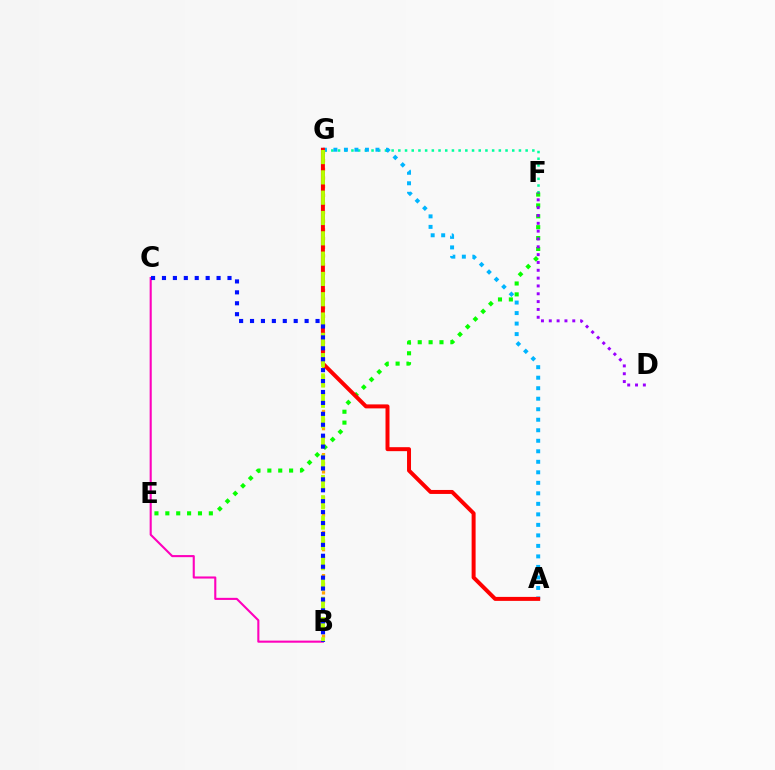{('F', 'G'): [{'color': '#00ff9d', 'line_style': 'dotted', 'thickness': 1.82}], ('E', 'F'): [{'color': '#08ff00', 'line_style': 'dotted', 'thickness': 2.96}], ('A', 'G'): [{'color': '#00b5ff', 'line_style': 'dotted', 'thickness': 2.86}, {'color': '#ff0000', 'line_style': 'solid', 'thickness': 2.86}], ('D', 'F'): [{'color': '#9b00ff', 'line_style': 'dotted', 'thickness': 2.13}], ('B', 'G'): [{'color': '#ffa500', 'line_style': 'dotted', 'thickness': 2.35}, {'color': '#b3ff00', 'line_style': 'dashed', 'thickness': 2.76}], ('B', 'C'): [{'color': '#ff00bd', 'line_style': 'solid', 'thickness': 1.51}, {'color': '#0010ff', 'line_style': 'dotted', 'thickness': 2.97}]}